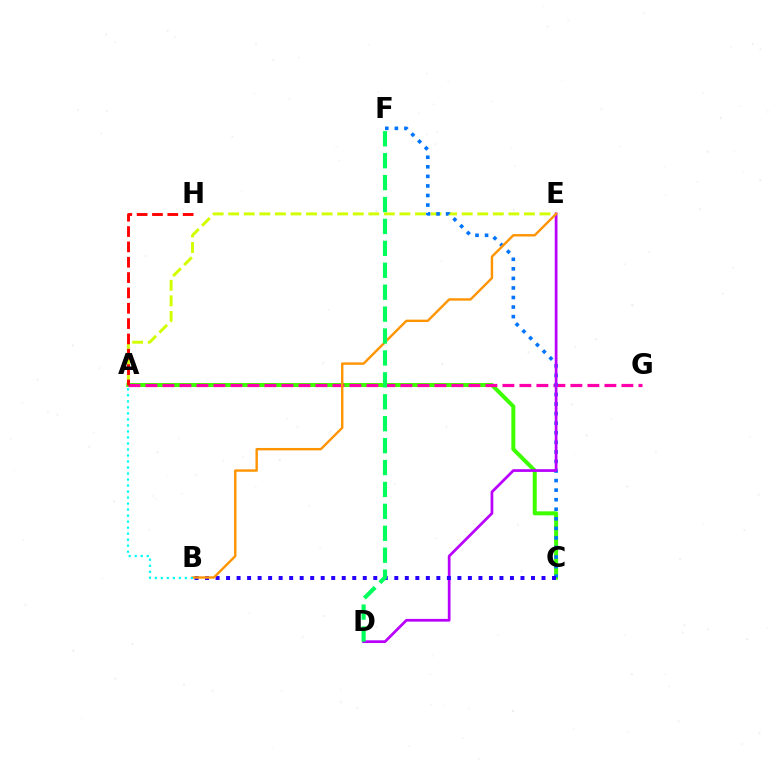{('A', 'C'): [{'color': '#3dff00', 'line_style': 'solid', 'thickness': 2.88}], ('A', 'E'): [{'color': '#d1ff00', 'line_style': 'dashed', 'thickness': 2.11}], ('A', 'G'): [{'color': '#ff00ac', 'line_style': 'dashed', 'thickness': 2.31}], ('C', 'F'): [{'color': '#0074ff', 'line_style': 'dotted', 'thickness': 2.6}], ('D', 'E'): [{'color': '#b900ff', 'line_style': 'solid', 'thickness': 1.96}], ('B', 'C'): [{'color': '#2500ff', 'line_style': 'dotted', 'thickness': 2.86}], ('B', 'E'): [{'color': '#ff9400', 'line_style': 'solid', 'thickness': 1.72}], ('A', 'H'): [{'color': '#ff0000', 'line_style': 'dashed', 'thickness': 2.08}], ('A', 'B'): [{'color': '#00fff6', 'line_style': 'dotted', 'thickness': 1.63}], ('D', 'F'): [{'color': '#00ff5c', 'line_style': 'dashed', 'thickness': 2.98}]}